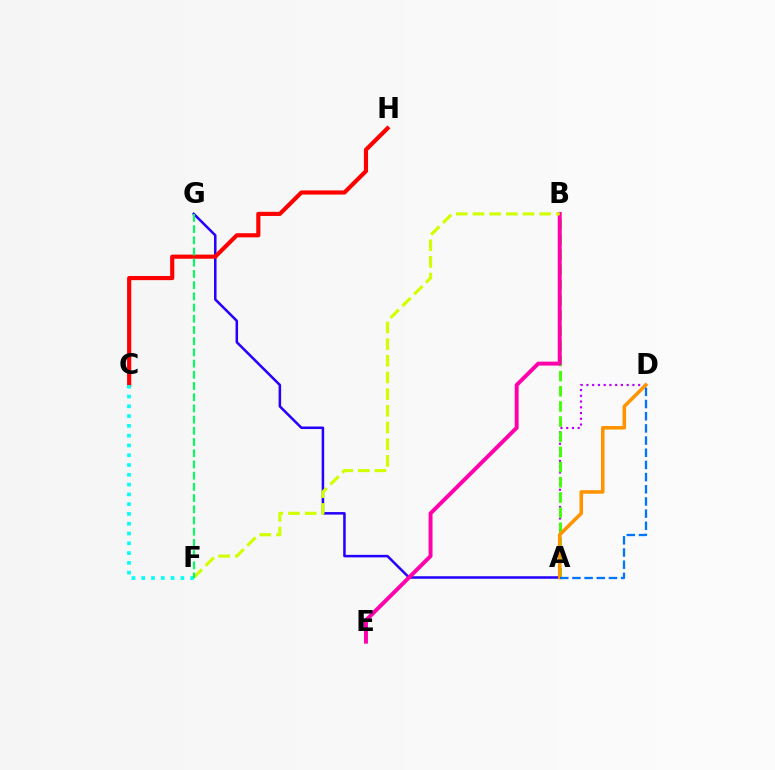{('A', 'D'): [{'color': '#b900ff', 'line_style': 'dotted', 'thickness': 1.56}, {'color': '#ff9400', 'line_style': 'solid', 'thickness': 2.56}, {'color': '#0074ff', 'line_style': 'dashed', 'thickness': 1.65}], ('A', 'G'): [{'color': '#2500ff', 'line_style': 'solid', 'thickness': 1.82}], ('A', 'B'): [{'color': '#3dff00', 'line_style': 'dashed', 'thickness': 2.06}], ('C', 'H'): [{'color': '#ff0000', 'line_style': 'solid', 'thickness': 2.98}], ('C', 'F'): [{'color': '#00fff6', 'line_style': 'dotted', 'thickness': 2.66}], ('B', 'E'): [{'color': '#ff00ac', 'line_style': 'solid', 'thickness': 2.83}], ('B', 'F'): [{'color': '#d1ff00', 'line_style': 'dashed', 'thickness': 2.27}], ('F', 'G'): [{'color': '#00ff5c', 'line_style': 'dashed', 'thickness': 1.52}]}